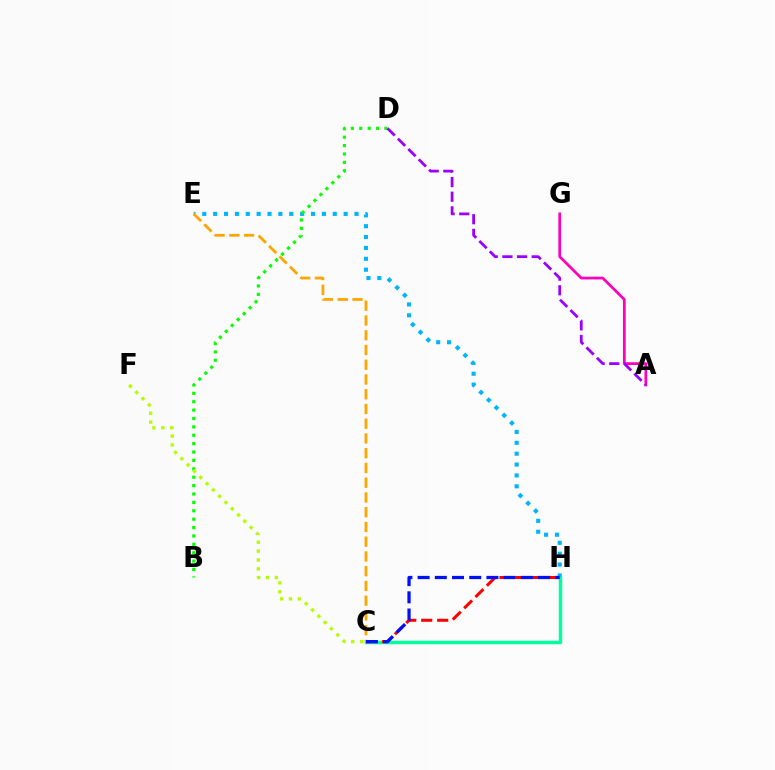{('E', 'H'): [{'color': '#00b5ff', 'line_style': 'dotted', 'thickness': 2.95}], ('B', 'D'): [{'color': '#08ff00', 'line_style': 'dotted', 'thickness': 2.28}], ('A', 'G'): [{'color': '#ff00bd', 'line_style': 'solid', 'thickness': 1.97}], ('A', 'D'): [{'color': '#9b00ff', 'line_style': 'dashed', 'thickness': 1.99}], ('C', 'H'): [{'color': '#00ff9d', 'line_style': 'solid', 'thickness': 2.49}, {'color': '#ff0000', 'line_style': 'dashed', 'thickness': 2.17}, {'color': '#0010ff', 'line_style': 'dashed', 'thickness': 2.34}], ('C', 'F'): [{'color': '#b3ff00', 'line_style': 'dotted', 'thickness': 2.41}], ('C', 'E'): [{'color': '#ffa500', 'line_style': 'dashed', 'thickness': 2.0}]}